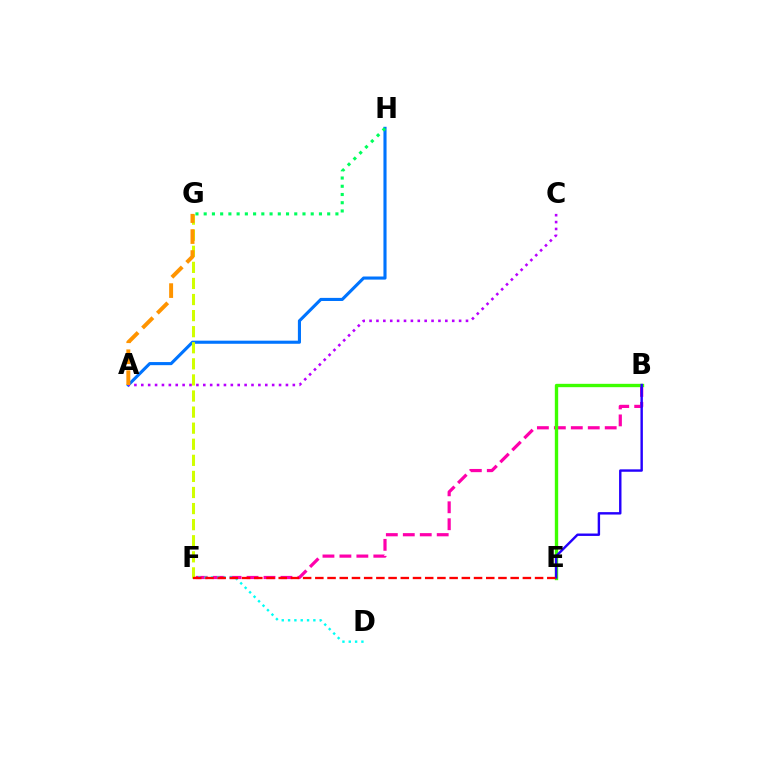{('B', 'F'): [{'color': '#ff00ac', 'line_style': 'dashed', 'thickness': 2.3}], ('B', 'E'): [{'color': '#3dff00', 'line_style': 'solid', 'thickness': 2.42}, {'color': '#2500ff', 'line_style': 'solid', 'thickness': 1.74}], ('A', 'H'): [{'color': '#0074ff', 'line_style': 'solid', 'thickness': 2.24}], ('D', 'F'): [{'color': '#00fff6', 'line_style': 'dotted', 'thickness': 1.72}], ('A', 'C'): [{'color': '#b900ff', 'line_style': 'dotted', 'thickness': 1.87}], ('G', 'H'): [{'color': '#00ff5c', 'line_style': 'dotted', 'thickness': 2.24}], ('F', 'G'): [{'color': '#d1ff00', 'line_style': 'dashed', 'thickness': 2.18}], ('E', 'F'): [{'color': '#ff0000', 'line_style': 'dashed', 'thickness': 1.66}], ('A', 'G'): [{'color': '#ff9400', 'line_style': 'dashed', 'thickness': 2.85}]}